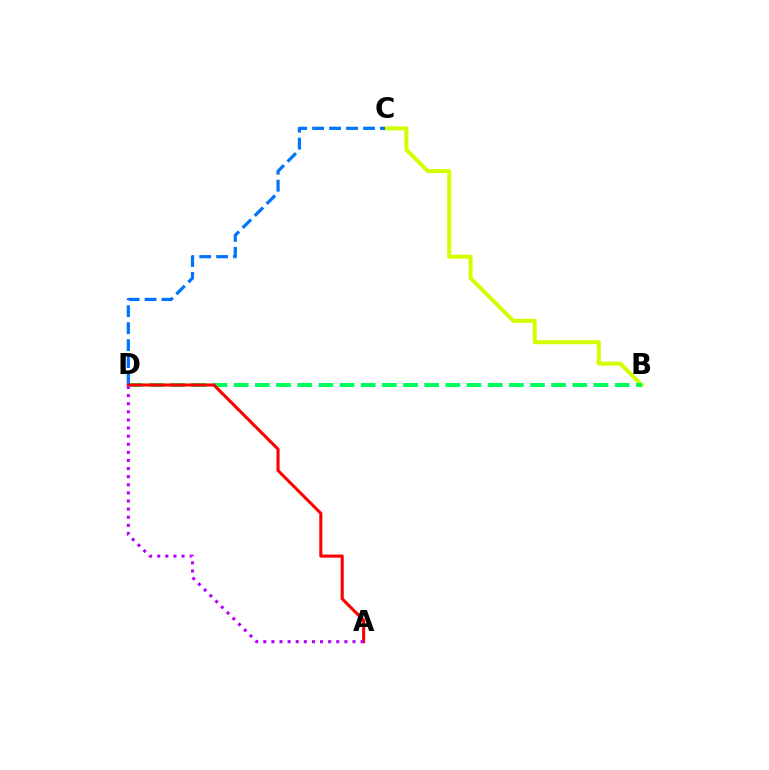{('B', 'C'): [{'color': '#d1ff00', 'line_style': 'solid', 'thickness': 2.89}], ('B', 'D'): [{'color': '#00ff5c', 'line_style': 'dashed', 'thickness': 2.87}], ('C', 'D'): [{'color': '#0074ff', 'line_style': 'dashed', 'thickness': 2.31}], ('A', 'D'): [{'color': '#ff0000', 'line_style': 'solid', 'thickness': 2.22}, {'color': '#b900ff', 'line_style': 'dotted', 'thickness': 2.2}]}